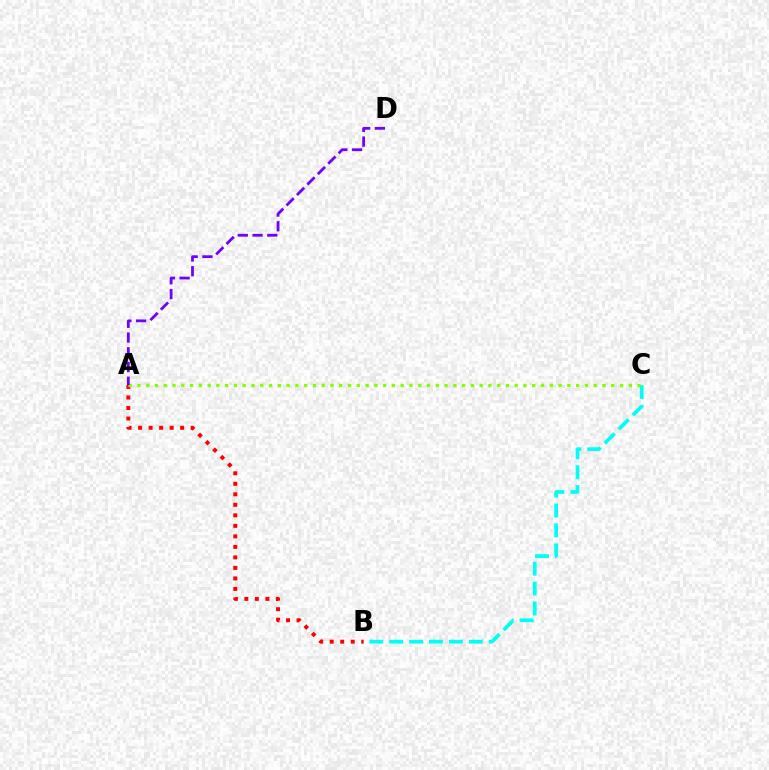{('B', 'C'): [{'color': '#00fff6', 'line_style': 'dashed', 'thickness': 2.7}], ('A', 'B'): [{'color': '#ff0000', 'line_style': 'dotted', 'thickness': 2.86}], ('A', 'C'): [{'color': '#84ff00', 'line_style': 'dotted', 'thickness': 2.38}], ('A', 'D'): [{'color': '#7200ff', 'line_style': 'dashed', 'thickness': 2.0}]}